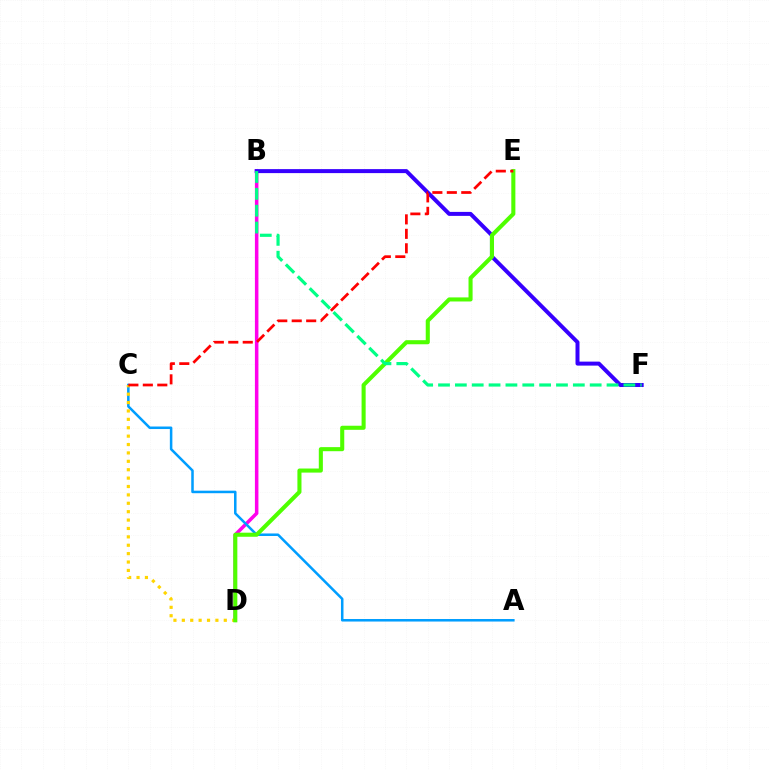{('B', 'D'): [{'color': '#ff00ed', 'line_style': 'solid', 'thickness': 2.53}], ('A', 'C'): [{'color': '#009eff', 'line_style': 'solid', 'thickness': 1.82}], ('B', 'F'): [{'color': '#3700ff', 'line_style': 'solid', 'thickness': 2.87}, {'color': '#00ff86', 'line_style': 'dashed', 'thickness': 2.29}], ('C', 'D'): [{'color': '#ffd500', 'line_style': 'dotted', 'thickness': 2.28}], ('D', 'E'): [{'color': '#4fff00', 'line_style': 'solid', 'thickness': 2.93}], ('C', 'E'): [{'color': '#ff0000', 'line_style': 'dashed', 'thickness': 1.96}]}